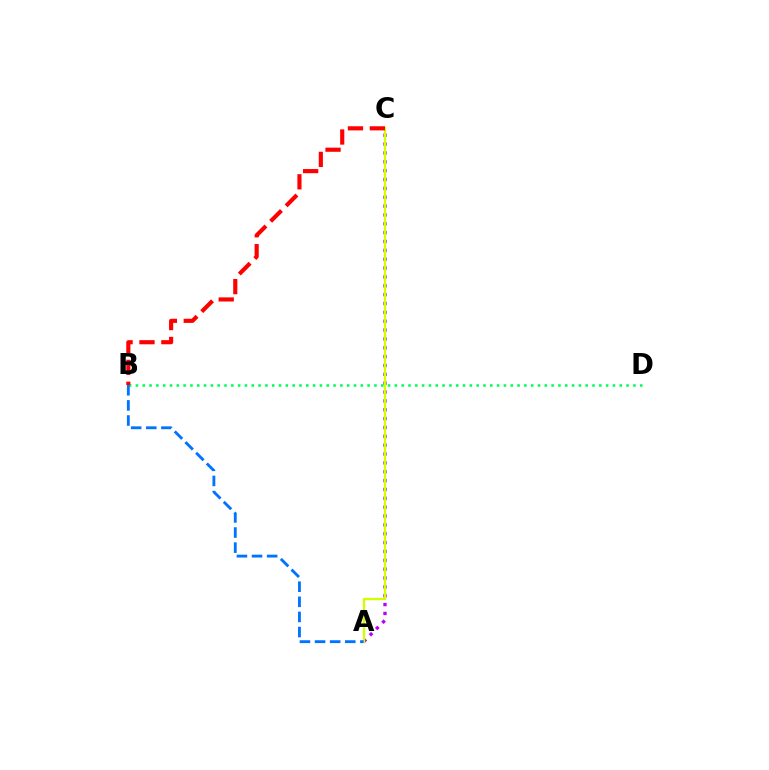{('A', 'C'): [{'color': '#b900ff', 'line_style': 'dotted', 'thickness': 2.41}, {'color': '#d1ff00', 'line_style': 'solid', 'thickness': 1.68}], ('B', 'D'): [{'color': '#00ff5c', 'line_style': 'dotted', 'thickness': 1.85}], ('A', 'B'): [{'color': '#0074ff', 'line_style': 'dashed', 'thickness': 2.05}], ('B', 'C'): [{'color': '#ff0000', 'line_style': 'dashed', 'thickness': 2.97}]}